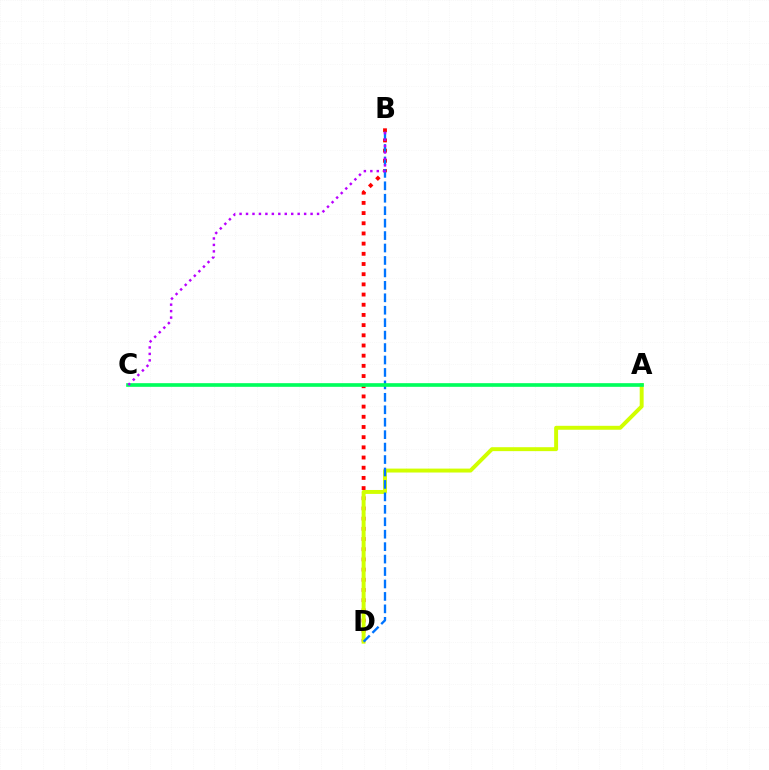{('B', 'D'): [{'color': '#ff0000', 'line_style': 'dotted', 'thickness': 2.77}, {'color': '#0074ff', 'line_style': 'dashed', 'thickness': 1.69}], ('A', 'D'): [{'color': '#d1ff00', 'line_style': 'solid', 'thickness': 2.83}], ('A', 'C'): [{'color': '#00ff5c', 'line_style': 'solid', 'thickness': 2.63}], ('B', 'C'): [{'color': '#b900ff', 'line_style': 'dotted', 'thickness': 1.75}]}